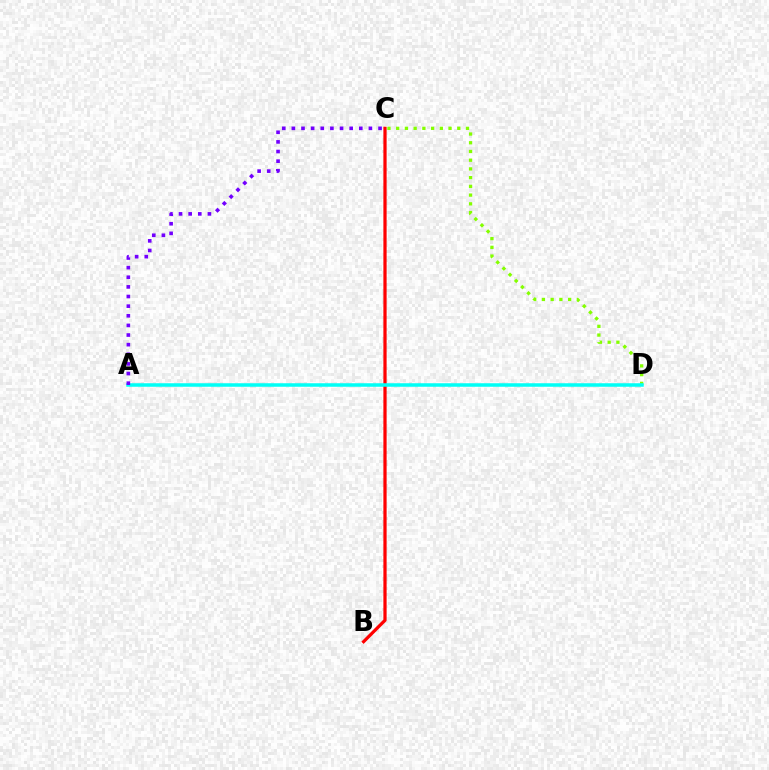{('B', 'C'): [{'color': '#ff0000', 'line_style': 'solid', 'thickness': 2.33}], ('C', 'D'): [{'color': '#84ff00', 'line_style': 'dotted', 'thickness': 2.37}], ('A', 'D'): [{'color': '#00fff6', 'line_style': 'solid', 'thickness': 2.52}], ('A', 'C'): [{'color': '#7200ff', 'line_style': 'dotted', 'thickness': 2.62}]}